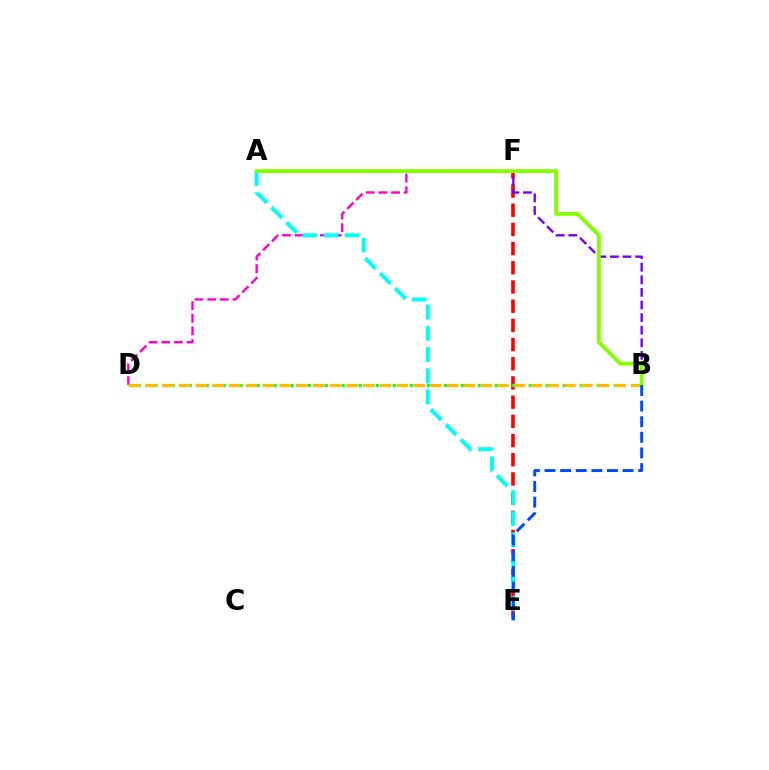{('E', 'F'): [{'color': '#ff0000', 'line_style': 'dashed', 'thickness': 2.61}], ('B', 'F'): [{'color': '#7200ff', 'line_style': 'dashed', 'thickness': 1.71}], ('B', 'D'): [{'color': '#00ff39', 'line_style': 'dotted', 'thickness': 2.31}, {'color': '#ffbd00', 'line_style': 'dashed', 'thickness': 2.28}], ('D', 'F'): [{'color': '#ff00cf', 'line_style': 'dashed', 'thickness': 1.72}], ('A', 'E'): [{'color': '#00fff6', 'line_style': 'dashed', 'thickness': 2.88}], ('A', 'B'): [{'color': '#84ff00', 'line_style': 'solid', 'thickness': 2.77}], ('B', 'E'): [{'color': '#004bff', 'line_style': 'dashed', 'thickness': 2.12}]}